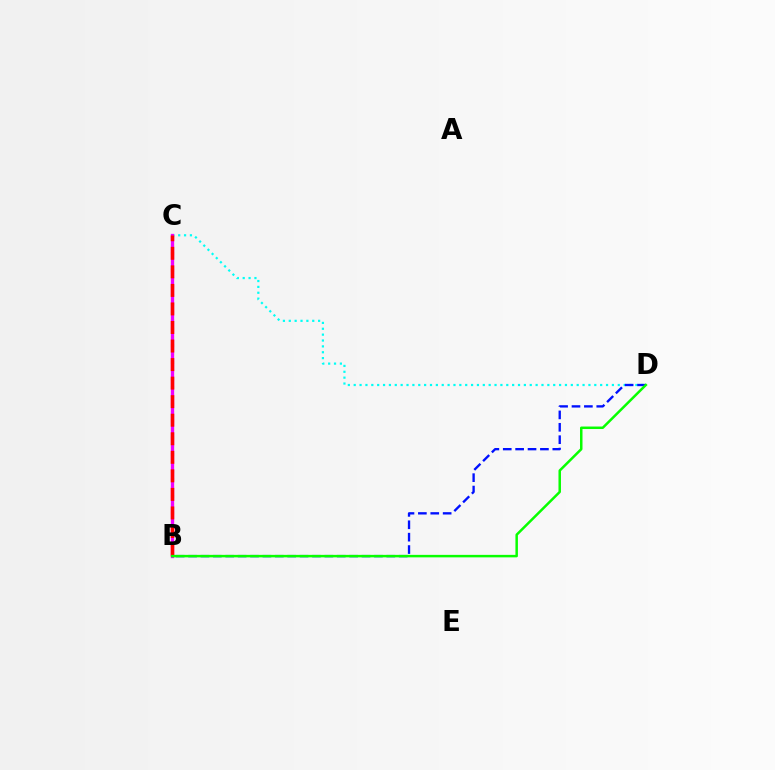{('C', 'D'): [{'color': '#00fff6', 'line_style': 'dotted', 'thickness': 1.59}], ('B', 'C'): [{'color': '#fcf500', 'line_style': 'dotted', 'thickness': 2.27}, {'color': '#ee00ff', 'line_style': 'solid', 'thickness': 2.39}, {'color': '#ff0000', 'line_style': 'dashed', 'thickness': 2.52}], ('B', 'D'): [{'color': '#0010ff', 'line_style': 'dashed', 'thickness': 1.68}, {'color': '#08ff00', 'line_style': 'solid', 'thickness': 1.79}]}